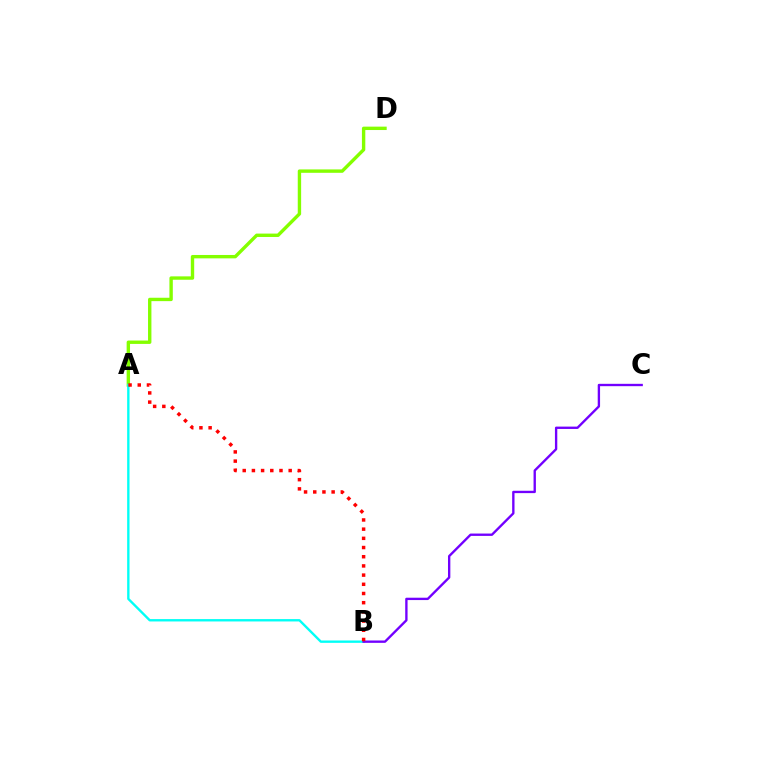{('A', 'D'): [{'color': '#84ff00', 'line_style': 'solid', 'thickness': 2.44}], ('A', 'B'): [{'color': '#00fff6', 'line_style': 'solid', 'thickness': 1.7}, {'color': '#ff0000', 'line_style': 'dotted', 'thickness': 2.5}], ('B', 'C'): [{'color': '#7200ff', 'line_style': 'solid', 'thickness': 1.69}]}